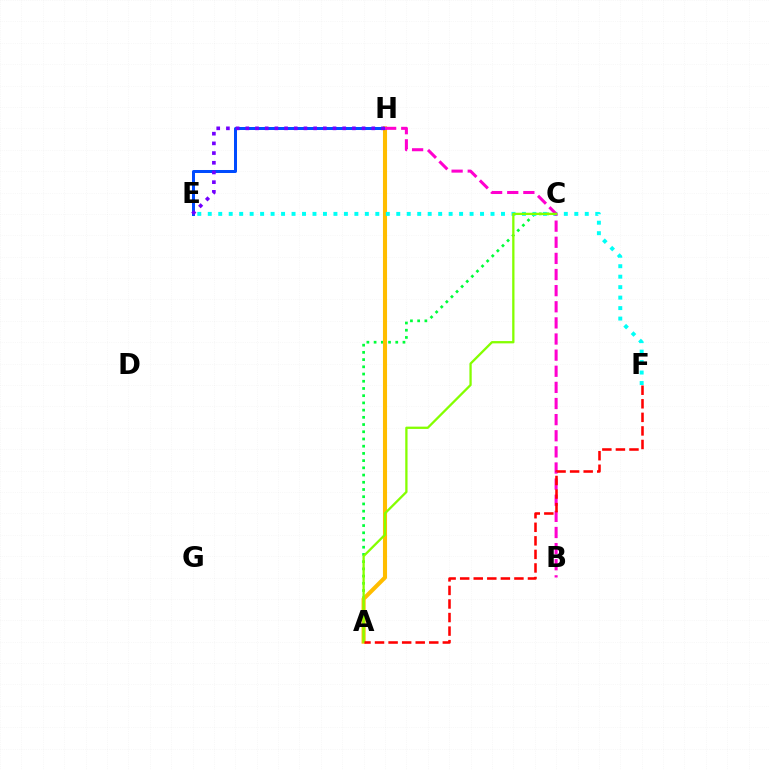{('A', 'C'): [{'color': '#00ff39', 'line_style': 'dotted', 'thickness': 1.96}, {'color': '#84ff00', 'line_style': 'solid', 'thickness': 1.65}], ('A', 'H'): [{'color': '#ffbd00', 'line_style': 'solid', 'thickness': 2.94}], ('E', 'H'): [{'color': '#004bff', 'line_style': 'solid', 'thickness': 2.17}, {'color': '#7200ff', 'line_style': 'dotted', 'thickness': 2.63}], ('E', 'F'): [{'color': '#00fff6', 'line_style': 'dotted', 'thickness': 2.85}], ('B', 'H'): [{'color': '#ff00cf', 'line_style': 'dashed', 'thickness': 2.19}], ('A', 'F'): [{'color': '#ff0000', 'line_style': 'dashed', 'thickness': 1.84}]}